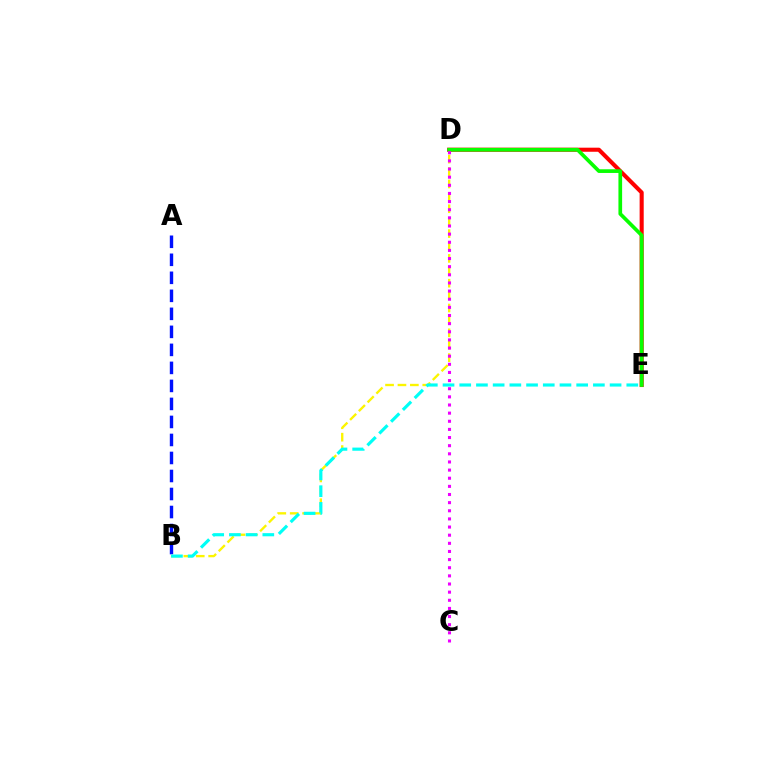{('D', 'E'): [{'color': '#ff0000', 'line_style': 'solid', 'thickness': 2.94}, {'color': '#08ff00', 'line_style': 'solid', 'thickness': 2.66}], ('B', 'D'): [{'color': '#fcf500', 'line_style': 'dashed', 'thickness': 1.69}], ('A', 'B'): [{'color': '#0010ff', 'line_style': 'dashed', 'thickness': 2.45}], ('C', 'D'): [{'color': '#ee00ff', 'line_style': 'dotted', 'thickness': 2.21}], ('B', 'E'): [{'color': '#00fff6', 'line_style': 'dashed', 'thickness': 2.27}]}